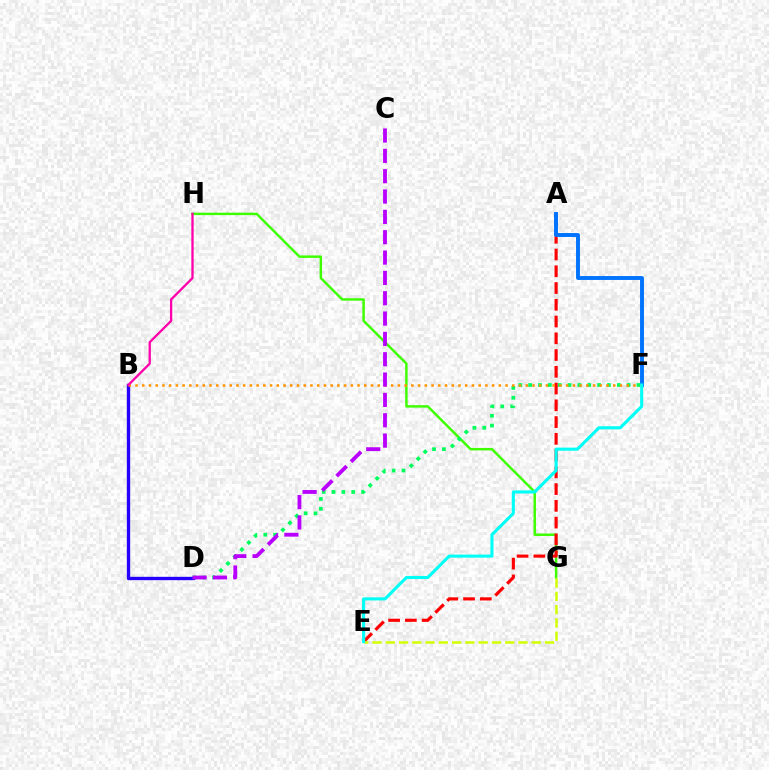{('G', 'H'): [{'color': '#3dff00', 'line_style': 'solid', 'thickness': 1.77}], ('D', 'F'): [{'color': '#00ff5c', 'line_style': 'dotted', 'thickness': 2.68}], ('A', 'E'): [{'color': '#ff0000', 'line_style': 'dashed', 'thickness': 2.28}], ('A', 'F'): [{'color': '#0074ff', 'line_style': 'solid', 'thickness': 2.82}], ('B', 'D'): [{'color': '#2500ff', 'line_style': 'solid', 'thickness': 2.42}], ('B', 'F'): [{'color': '#ff9400', 'line_style': 'dotted', 'thickness': 1.83}], ('E', 'G'): [{'color': '#d1ff00', 'line_style': 'dashed', 'thickness': 1.8}], ('B', 'H'): [{'color': '#ff00ac', 'line_style': 'solid', 'thickness': 1.66}], ('C', 'D'): [{'color': '#b900ff', 'line_style': 'dashed', 'thickness': 2.76}], ('E', 'F'): [{'color': '#00fff6', 'line_style': 'solid', 'thickness': 2.22}]}